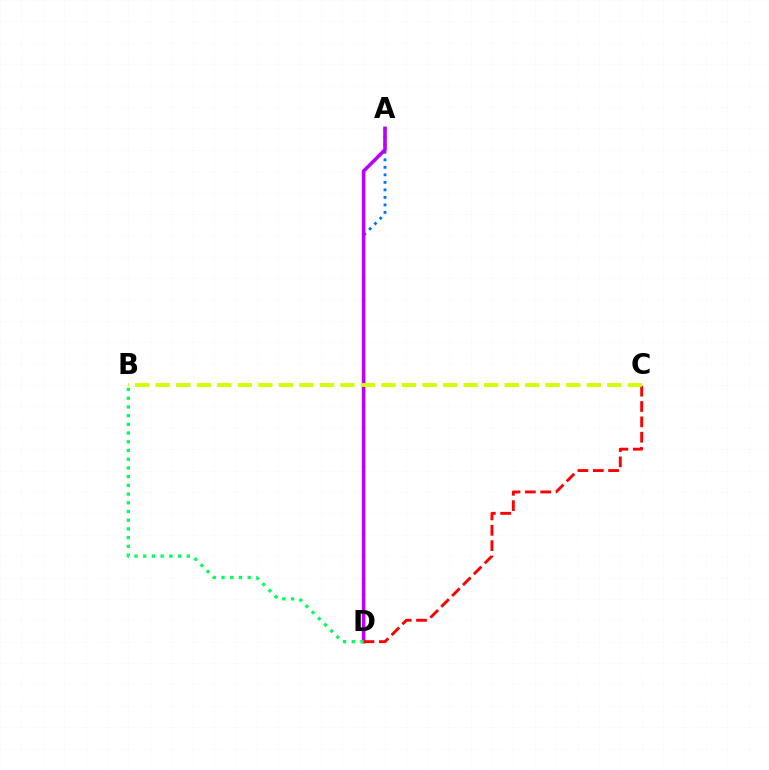{('A', 'D'): [{'color': '#0074ff', 'line_style': 'dotted', 'thickness': 2.04}, {'color': '#b900ff', 'line_style': 'solid', 'thickness': 2.58}], ('C', 'D'): [{'color': '#ff0000', 'line_style': 'dashed', 'thickness': 2.09}], ('B', 'D'): [{'color': '#00ff5c', 'line_style': 'dotted', 'thickness': 2.37}], ('B', 'C'): [{'color': '#d1ff00', 'line_style': 'dashed', 'thickness': 2.79}]}